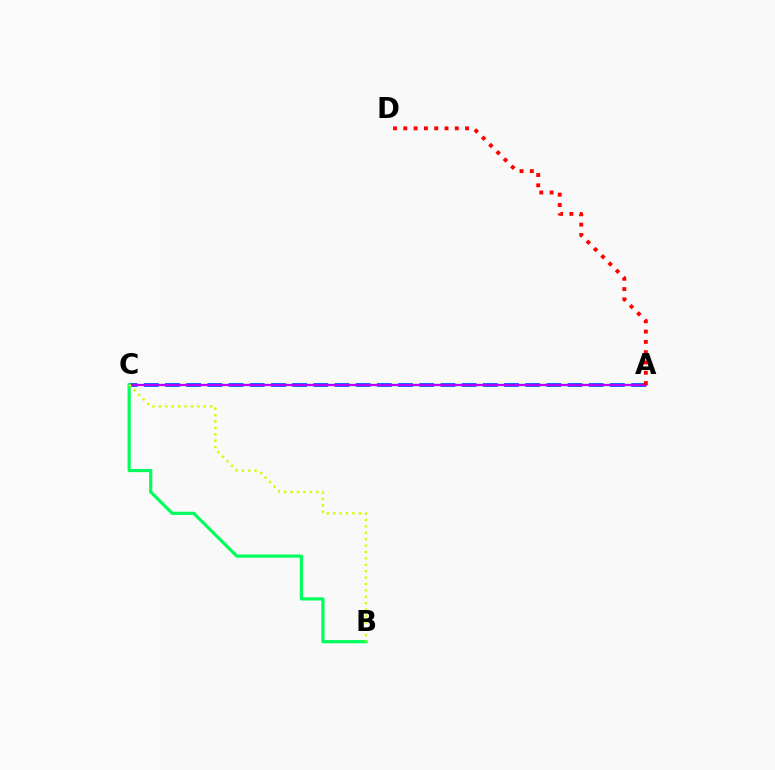{('A', 'C'): [{'color': '#0074ff', 'line_style': 'dashed', 'thickness': 2.88}, {'color': '#b900ff', 'line_style': 'solid', 'thickness': 1.63}], ('B', 'C'): [{'color': '#00ff5c', 'line_style': 'solid', 'thickness': 2.3}, {'color': '#d1ff00', 'line_style': 'dotted', 'thickness': 1.74}], ('A', 'D'): [{'color': '#ff0000', 'line_style': 'dotted', 'thickness': 2.8}]}